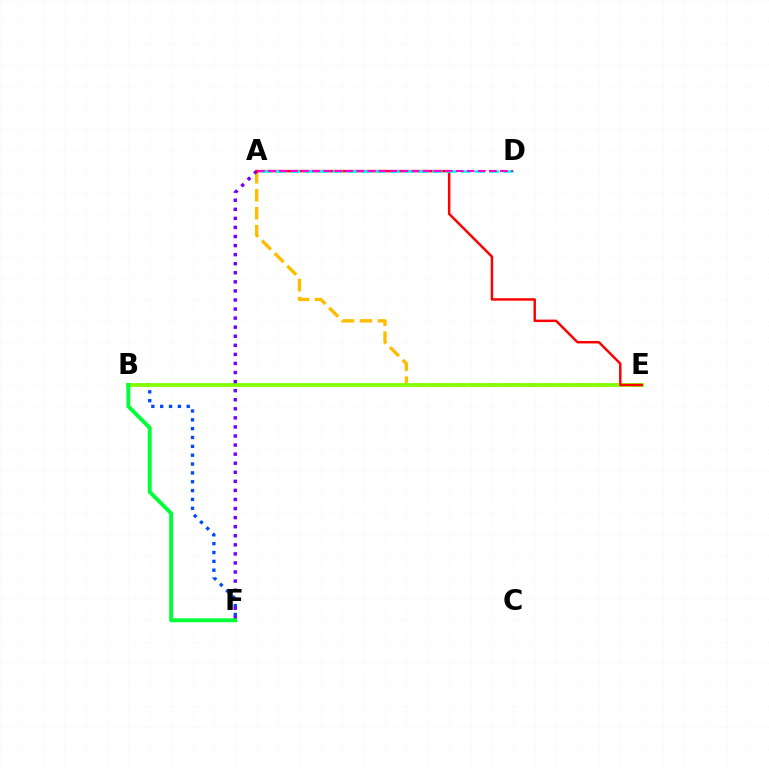{('B', 'F'): [{'color': '#004bff', 'line_style': 'dotted', 'thickness': 2.4}, {'color': '#00ff39', 'line_style': 'solid', 'thickness': 2.81}], ('A', 'E'): [{'color': '#ffbd00', 'line_style': 'dashed', 'thickness': 2.44}, {'color': '#ff0000', 'line_style': 'solid', 'thickness': 1.77}], ('B', 'E'): [{'color': '#84ff00', 'line_style': 'solid', 'thickness': 2.72}], ('A', 'F'): [{'color': '#7200ff', 'line_style': 'dotted', 'thickness': 2.46}], ('A', 'D'): [{'color': '#00fff6', 'line_style': 'dashed', 'thickness': 1.93}, {'color': '#ff00cf', 'line_style': 'dashed', 'thickness': 1.5}]}